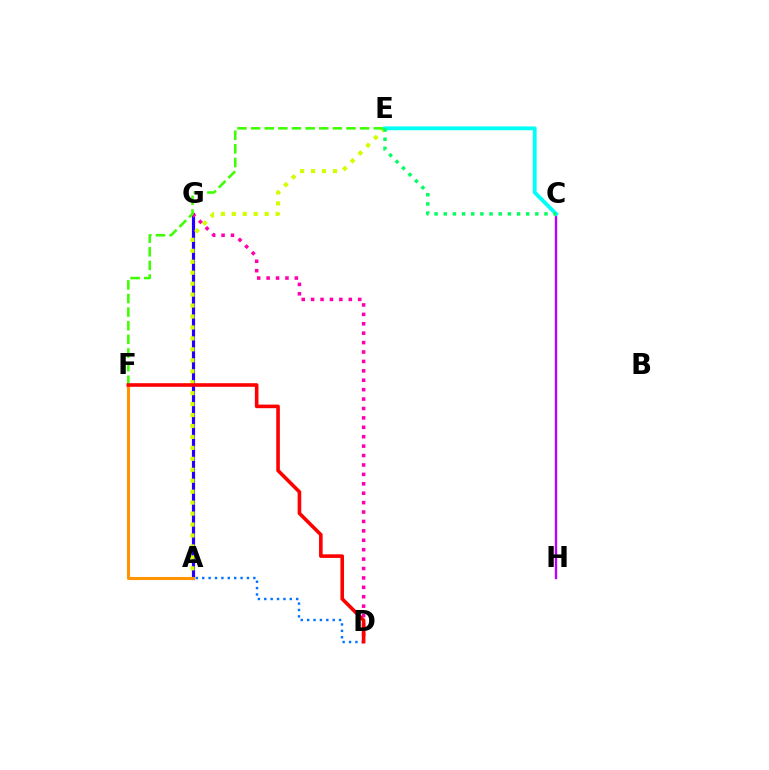{('A', 'G'): [{'color': '#2500ff', 'line_style': 'solid', 'thickness': 2.28}], ('C', 'H'): [{'color': '#b900ff', 'line_style': 'solid', 'thickness': 1.7}], ('A', 'E'): [{'color': '#d1ff00', 'line_style': 'dotted', 'thickness': 2.97}], ('D', 'G'): [{'color': '#ff00ac', 'line_style': 'dotted', 'thickness': 2.56}], ('E', 'F'): [{'color': '#3dff00', 'line_style': 'dashed', 'thickness': 1.85}], ('A', 'F'): [{'color': '#ff9400', 'line_style': 'solid', 'thickness': 2.2}], ('A', 'D'): [{'color': '#0074ff', 'line_style': 'dotted', 'thickness': 1.74}], ('C', 'E'): [{'color': '#00fff6', 'line_style': 'solid', 'thickness': 2.76}, {'color': '#00ff5c', 'line_style': 'dotted', 'thickness': 2.49}], ('D', 'F'): [{'color': '#ff0000', 'line_style': 'solid', 'thickness': 2.59}]}